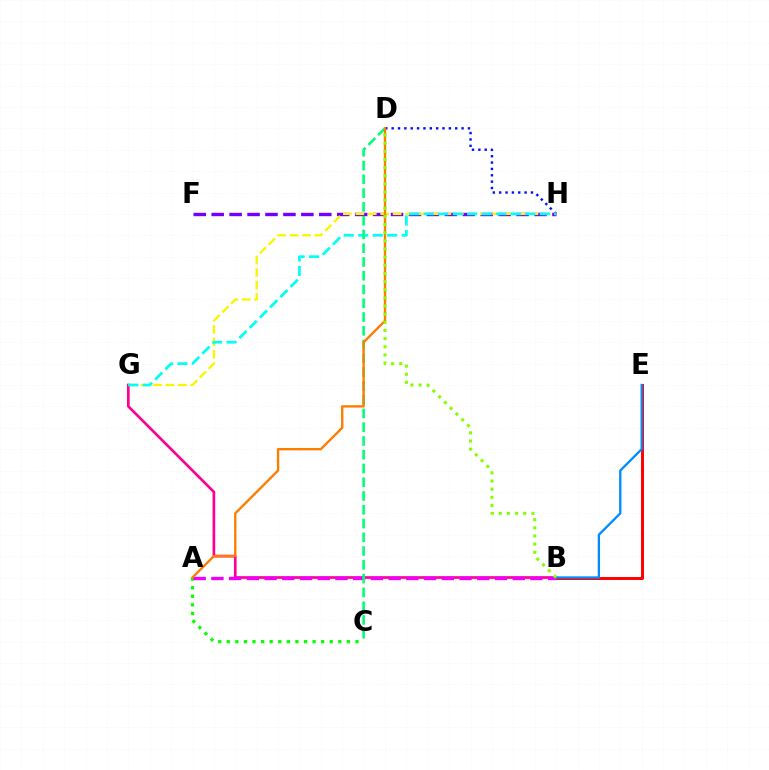{('D', 'H'): [{'color': '#0010ff', 'line_style': 'dotted', 'thickness': 1.73}], ('A', 'C'): [{'color': '#08ff00', 'line_style': 'dotted', 'thickness': 2.33}], ('B', 'E'): [{'color': '#ff0000', 'line_style': 'solid', 'thickness': 2.13}, {'color': '#008cff', 'line_style': 'solid', 'thickness': 1.66}], ('B', 'G'): [{'color': '#ff0094', 'line_style': 'solid', 'thickness': 1.92}], ('A', 'B'): [{'color': '#ee00ff', 'line_style': 'dashed', 'thickness': 2.41}], ('F', 'H'): [{'color': '#7200ff', 'line_style': 'dashed', 'thickness': 2.44}], ('G', 'H'): [{'color': '#fcf500', 'line_style': 'dashed', 'thickness': 1.69}, {'color': '#00fff6', 'line_style': 'dashed', 'thickness': 1.97}], ('C', 'D'): [{'color': '#00ff74', 'line_style': 'dashed', 'thickness': 1.87}], ('A', 'D'): [{'color': '#ff7c00', 'line_style': 'solid', 'thickness': 1.7}], ('B', 'D'): [{'color': '#84ff00', 'line_style': 'dotted', 'thickness': 2.21}]}